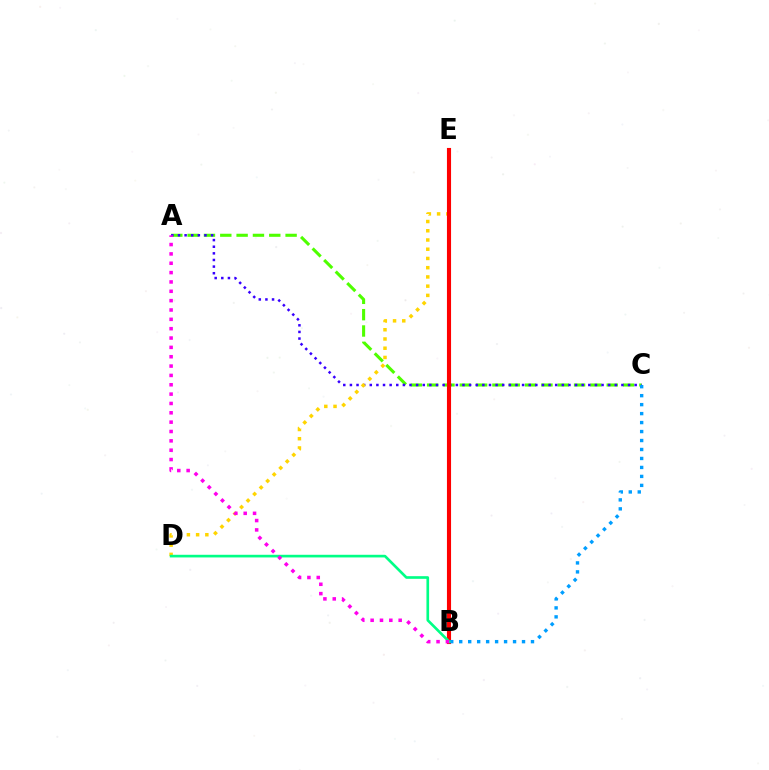{('A', 'C'): [{'color': '#4fff00', 'line_style': 'dashed', 'thickness': 2.22}, {'color': '#3700ff', 'line_style': 'dotted', 'thickness': 1.8}], ('D', 'E'): [{'color': '#ffd500', 'line_style': 'dotted', 'thickness': 2.51}], ('B', 'E'): [{'color': '#ff0000', 'line_style': 'solid', 'thickness': 2.96}], ('B', 'C'): [{'color': '#009eff', 'line_style': 'dotted', 'thickness': 2.44}], ('B', 'D'): [{'color': '#00ff86', 'line_style': 'solid', 'thickness': 1.91}], ('A', 'B'): [{'color': '#ff00ed', 'line_style': 'dotted', 'thickness': 2.54}]}